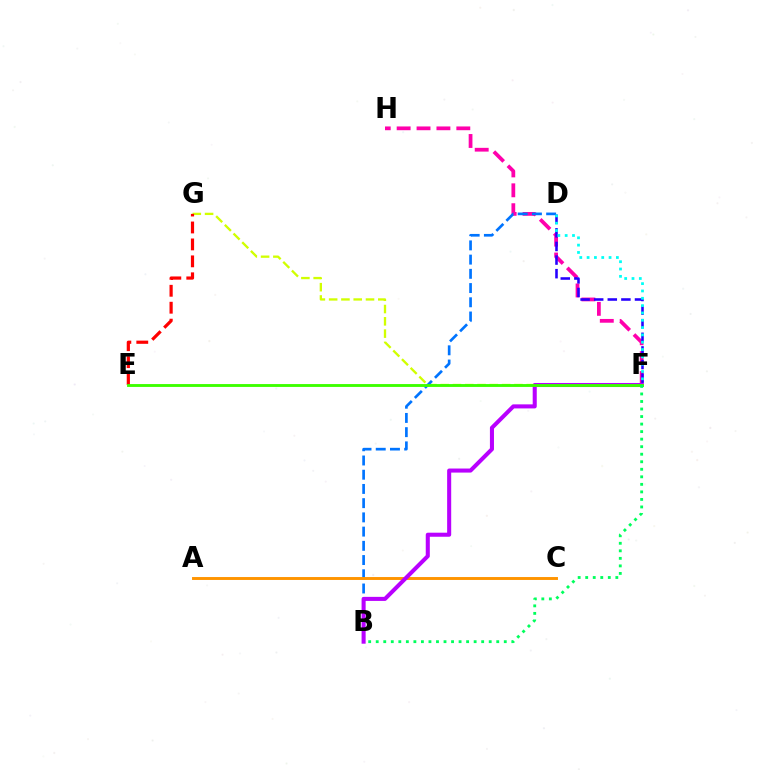{('F', 'G'): [{'color': '#d1ff00', 'line_style': 'dashed', 'thickness': 1.67}], ('F', 'H'): [{'color': '#ff00ac', 'line_style': 'dashed', 'thickness': 2.7}], ('B', 'D'): [{'color': '#0074ff', 'line_style': 'dashed', 'thickness': 1.93}], ('D', 'F'): [{'color': '#2500ff', 'line_style': 'dashed', 'thickness': 1.85}, {'color': '#00fff6', 'line_style': 'dotted', 'thickness': 1.99}], ('A', 'C'): [{'color': '#ff9400', 'line_style': 'solid', 'thickness': 2.1}], ('E', 'G'): [{'color': '#ff0000', 'line_style': 'dashed', 'thickness': 2.3}], ('B', 'F'): [{'color': '#b900ff', 'line_style': 'solid', 'thickness': 2.92}, {'color': '#00ff5c', 'line_style': 'dotted', 'thickness': 2.05}], ('E', 'F'): [{'color': '#3dff00', 'line_style': 'solid', 'thickness': 2.07}]}